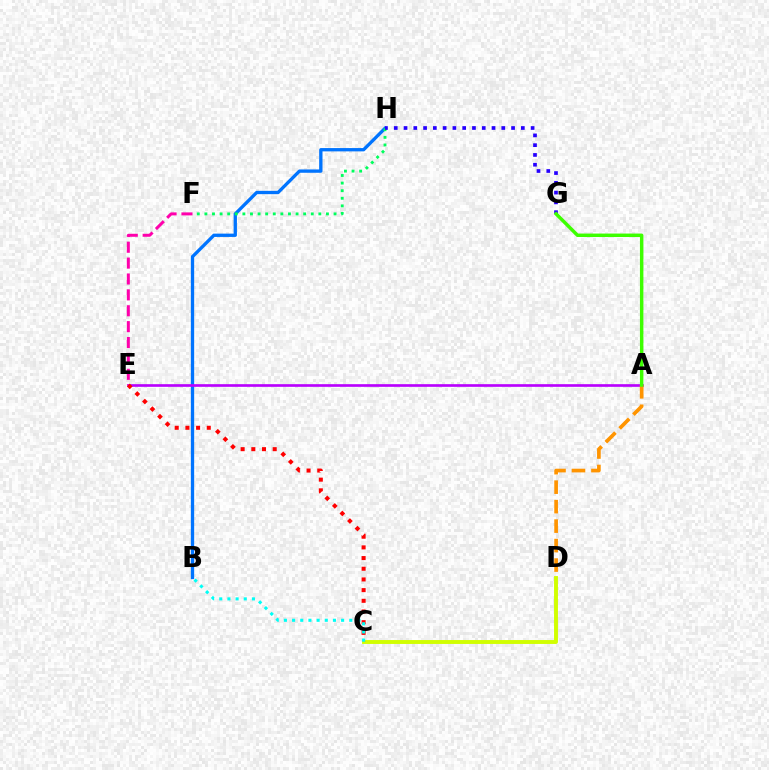{('C', 'D'): [{'color': '#d1ff00', 'line_style': 'solid', 'thickness': 2.81}], ('B', 'H'): [{'color': '#0074ff', 'line_style': 'solid', 'thickness': 2.39}], ('F', 'H'): [{'color': '#00ff5c', 'line_style': 'dotted', 'thickness': 2.06}], ('A', 'E'): [{'color': '#b900ff', 'line_style': 'solid', 'thickness': 1.92}], ('E', 'F'): [{'color': '#ff00ac', 'line_style': 'dashed', 'thickness': 2.16}], ('A', 'D'): [{'color': '#ff9400', 'line_style': 'dashed', 'thickness': 2.65}], ('C', 'E'): [{'color': '#ff0000', 'line_style': 'dotted', 'thickness': 2.9}], ('G', 'H'): [{'color': '#2500ff', 'line_style': 'dotted', 'thickness': 2.66}], ('A', 'G'): [{'color': '#3dff00', 'line_style': 'solid', 'thickness': 2.49}], ('B', 'C'): [{'color': '#00fff6', 'line_style': 'dotted', 'thickness': 2.22}]}